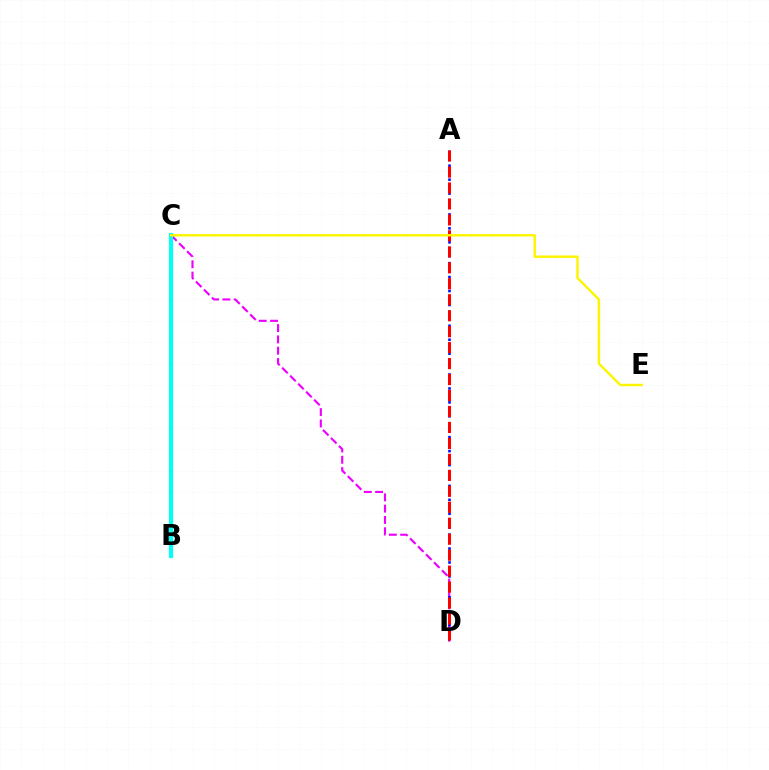{('B', 'C'): [{'color': '#08ff00', 'line_style': 'solid', 'thickness': 1.67}, {'color': '#00fff6', 'line_style': 'solid', 'thickness': 2.97}], ('C', 'D'): [{'color': '#ee00ff', 'line_style': 'dashed', 'thickness': 1.54}], ('A', 'D'): [{'color': '#0010ff', 'line_style': 'dotted', 'thickness': 1.89}, {'color': '#ff0000', 'line_style': 'dashed', 'thickness': 2.17}], ('C', 'E'): [{'color': '#fcf500', 'line_style': 'solid', 'thickness': 1.75}]}